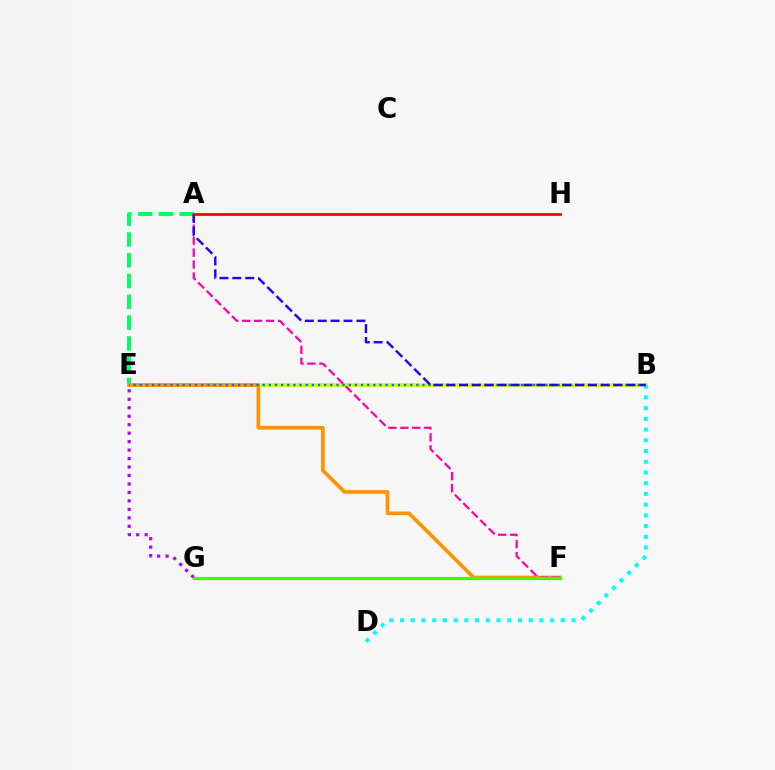{('A', 'E'): [{'color': '#00ff5c', 'line_style': 'dashed', 'thickness': 2.83}], ('B', 'E'): [{'color': '#d1ff00', 'line_style': 'solid', 'thickness': 2.72}, {'color': '#0074ff', 'line_style': 'dotted', 'thickness': 1.67}], ('E', 'F'): [{'color': '#ff9400', 'line_style': 'solid', 'thickness': 2.66}], ('A', 'F'): [{'color': '#ff00ac', 'line_style': 'dashed', 'thickness': 1.62}], ('E', 'G'): [{'color': '#b900ff', 'line_style': 'dotted', 'thickness': 2.3}], ('B', 'D'): [{'color': '#00fff6', 'line_style': 'dotted', 'thickness': 2.91}], ('A', 'B'): [{'color': '#2500ff', 'line_style': 'dashed', 'thickness': 1.75}], ('F', 'G'): [{'color': '#3dff00', 'line_style': 'solid', 'thickness': 2.29}], ('A', 'H'): [{'color': '#ff0000', 'line_style': 'solid', 'thickness': 1.98}]}